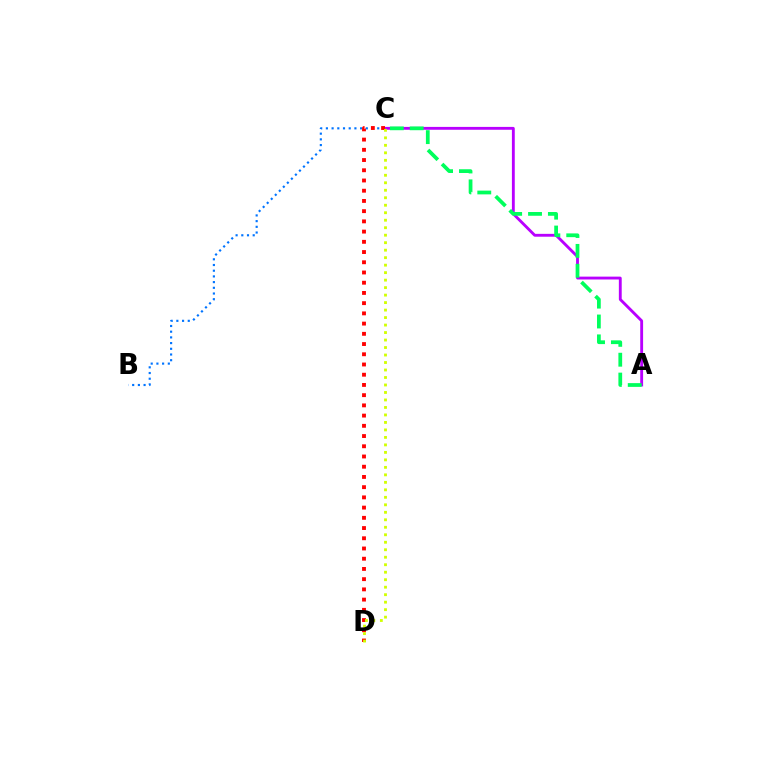{('B', 'C'): [{'color': '#0074ff', 'line_style': 'dotted', 'thickness': 1.55}], ('A', 'C'): [{'color': '#b900ff', 'line_style': 'solid', 'thickness': 2.06}, {'color': '#00ff5c', 'line_style': 'dashed', 'thickness': 2.7}], ('C', 'D'): [{'color': '#ff0000', 'line_style': 'dotted', 'thickness': 2.78}, {'color': '#d1ff00', 'line_style': 'dotted', 'thickness': 2.03}]}